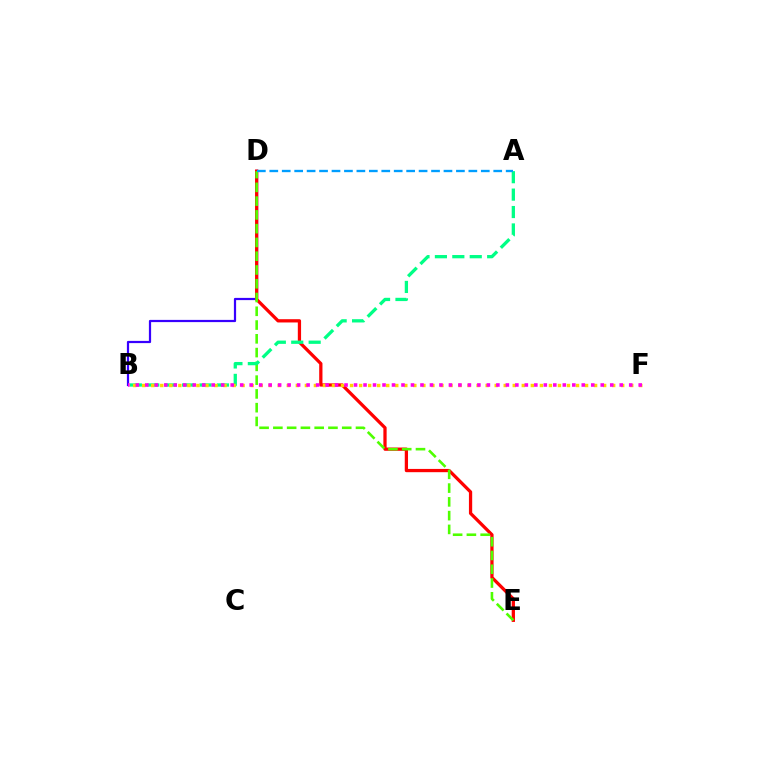{('B', 'D'): [{'color': '#3700ff', 'line_style': 'solid', 'thickness': 1.6}], ('D', 'E'): [{'color': '#ff0000', 'line_style': 'solid', 'thickness': 2.35}, {'color': '#4fff00', 'line_style': 'dashed', 'thickness': 1.87}], ('A', 'B'): [{'color': '#00ff86', 'line_style': 'dashed', 'thickness': 2.37}], ('B', 'F'): [{'color': '#ffd500', 'line_style': 'dotted', 'thickness': 2.46}, {'color': '#ff00ed', 'line_style': 'dotted', 'thickness': 2.58}], ('A', 'D'): [{'color': '#009eff', 'line_style': 'dashed', 'thickness': 1.69}]}